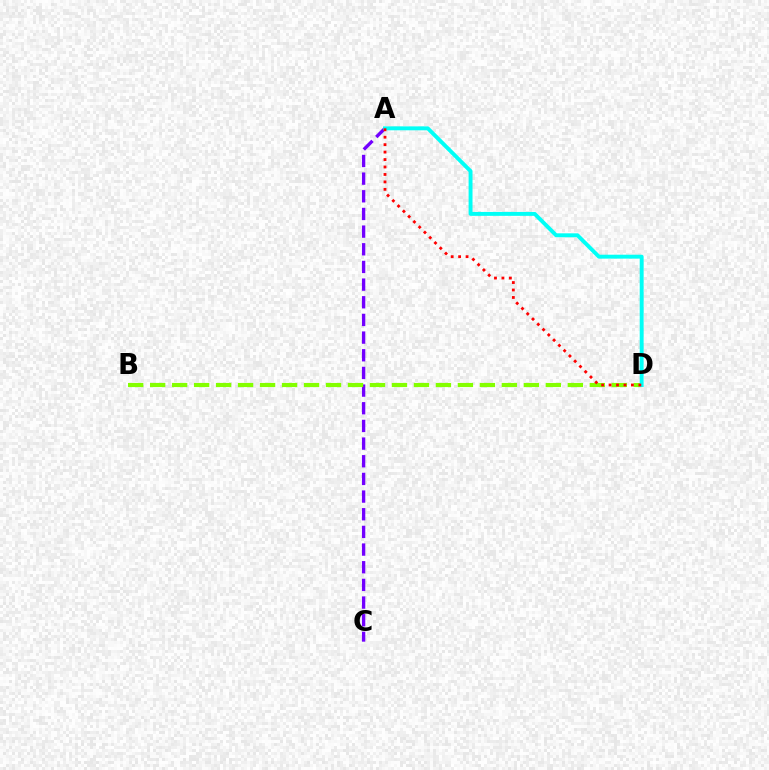{('A', 'C'): [{'color': '#7200ff', 'line_style': 'dashed', 'thickness': 2.4}], ('B', 'D'): [{'color': '#84ff00', 'line_style': 'dashed', 'thickness': 2.99}], ('A', 'D'): [{'color': '#00fff6', 'line_style': 'solid', 'thickness': 2.82}, {'color': '#ff0000', 'line_style': 'dotted', 'thickness': 2.02}]}